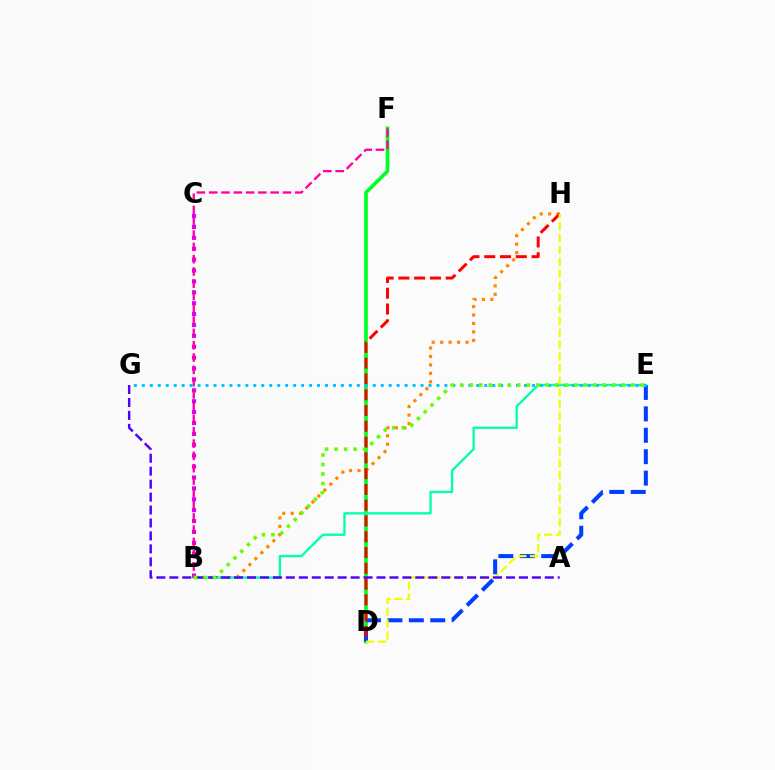{('D', 'F'): [{'color': '#00ff27', 'line_style': 'solid', 'thickness': 2.64}], ('B', 'H'): [{'color': '#ff8800', 'line_style': 'dotted', 'thickness': 2.3}], ('D', 'E'): [{'color': '#003fff', 'line_style': 'dashed', 'thickness': 2.91}], ('D', 'H'): [{'color': '#ff0000', 'line_style': 'dashed', 'thickness': 2.14}, {'color': '#eeff00', 'line_style': 'dashed', 'thickness': 1.61}], ('B', 'E'): [{'color': '#00ffaf', 'line_style': 'solid', 'thickness': 1.68}, {'color': '#66ff00', 'line_style': 'dotted', 'thickness': 2.58}], ('A', 'G'): [{'color': '#4f00ff', 'line_style': 'dashed', 'thickness': 1.76}], ('B', 'C'): [{'color': '#d600ff', 'line_style': 'dotted', 'thickness': 2.96}], ('B', 'F'): [{'color': '#ff00a0', 'line_style': 'dashed', 'thickness': 1.67}], ('E', 'G'): [{'color': '#00c7ff', 'line_style': 'dotted', 'thickness': 2.16}]}